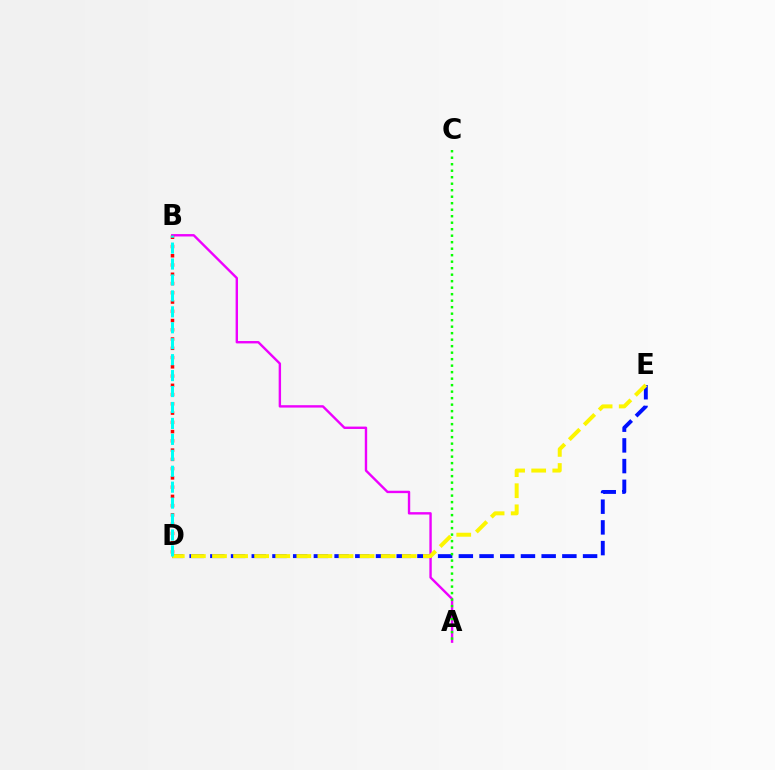{('A', 'B'): [{'color': '#ee00ff', 'line_style': 'solid', 'thickness': 1.72}], ('D', 'E'): [{'color': '#0010ff', 'line_style': 'dashed', 'thickness': 2.81}, {'color': '#fcf500', 'line_style': 'dashed', 'thickness': 2.87}], ('A', 'C'): [{'color': '#08ff00', 'line_style': 'dotted', 'thickness': 1.77}], ('B', 'D'): [{'color': '#ff0000', 'line_style': 'dotted', 'thickness': 2.51}, {'color': '#00fff6', 'line_style': 'dashed', 'thickness': 2.17}]}